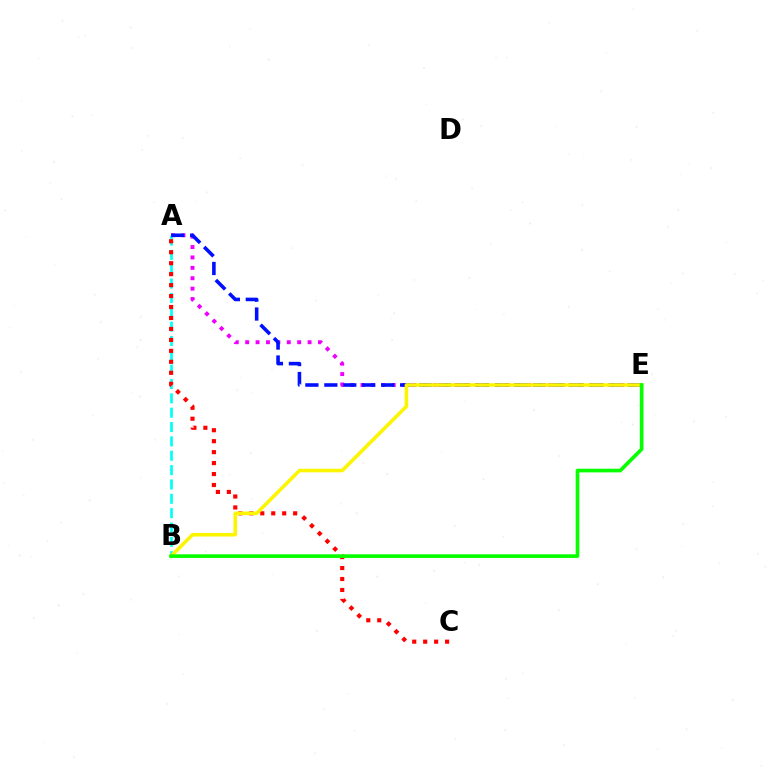{('A', 'E'): [{'color': '#ee00ff', 'line_style': 'dotted', 'thickness': 2.83}, {'color': '#0010ff', 'line_style': 'dashed', 'thickness': 2.57}], ('A', 'B'): [{'color': '#00fff6', 'line_style': 'dashed', 'thickness': 1.95}], ('A', 'C'): [{'color': '#ff0000', 'line_style': 'dotted', 'thickness': 2.98}], ('B', 'E'): [{'color': '#fcf500', 'line_style': 'solid', 'thickness': 2.56}, {'color': '#08ff00', 'line_style': 'solid', 'thickness': 2.64}]}